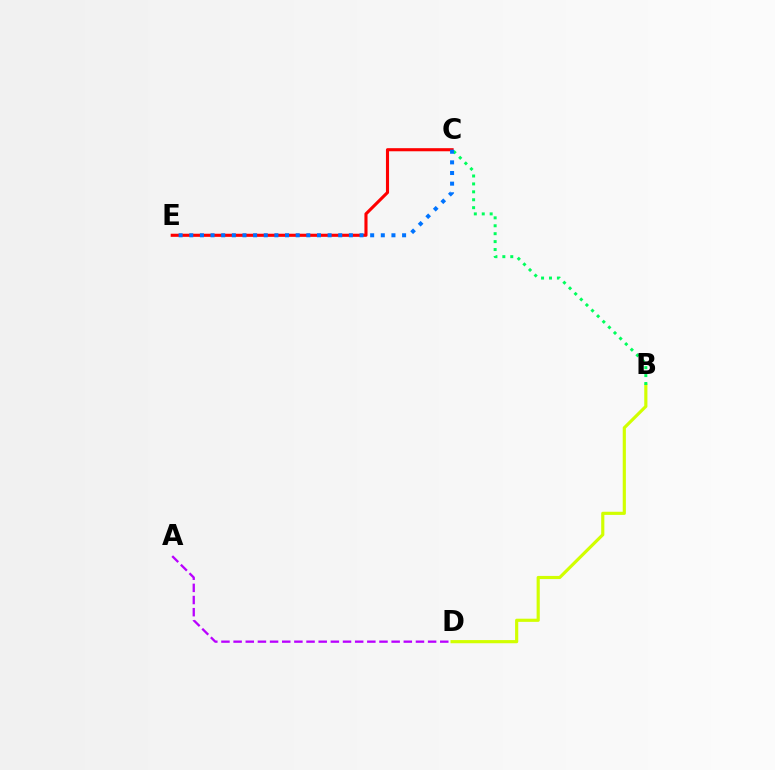{('B', 'D'): [{'color': '#d1ff00', 'line_style': 'solid', 'thickness': 2.27}], ('C', 'E'): [{'color': '#ff0000', 'line_style': 'solid', 'thickness': 2.23}, {'color': '#0074ff', 'line_style': 'dotted', 'thickness': 2.89}], ('A', 'D'): [{'color': '#b900ff', 'line_style': 'dashed', 'thickness': 1.65}], ('B', 'C'): [{'color': '#00ff5c', 'line_style': 'dotted', 'thickness': 2.15}]}